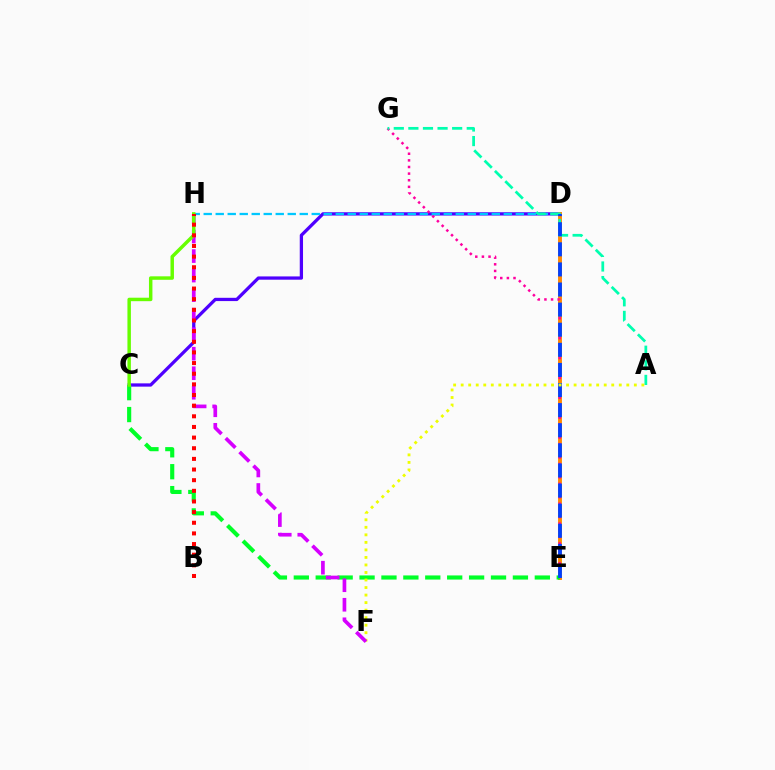{('C', 'D'): [{'color': '#4f00ff', 'line_style': 'solid', 'thickness': 2.36}], ('D', 'E'): [{'color': '#ff8800', 'line_style': 'solid', 'thickness': 2.81}, {'color': '#003fff', 'line_style': 'dashed', 'thickness': 2.73}], ('E', 'G'): [{'color': '#ff00a0', 'line_style': 'dotted', 'thickness': 1.8}], ('D', 'H'): [{'color': '#00c7ff', 'line_style': 'dashed', 'thickness': 1.63}], ('A', 'G'): [{'color': '#00ffaf', 'line_style': 'dashed', 'thickness': 1.98}], ('C', 'E'): [{'color': '#00ff27', 'line_style': 'dashed', 'thickness': 2.98}], ('A', 'F'): [{'color': '#eeff00', 'line_style': 'dotted', 'thickness': 2.05}], ('F', 'H'): [{'color': '#d600ff', 'line_style': 'dashed', 'thickness': 2.65}], ('C', 'H'): [{'color': '#66ff00', 'line_style': 'solid', 'thickness': 2.49}], ('B', 'H'): [{'color': '#ff0000', 'line_style': 'dotted', 'thickness': 2.89}]}